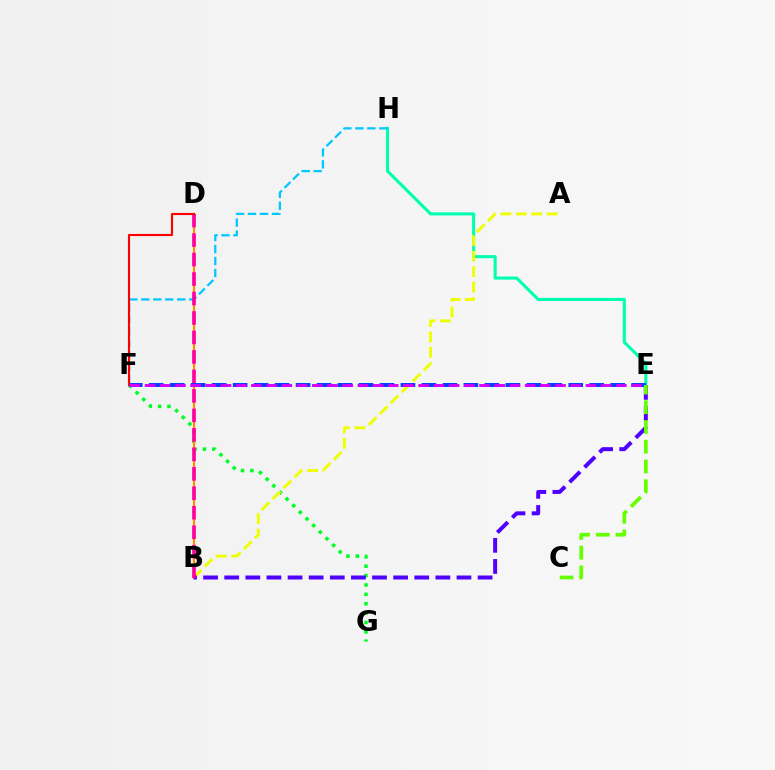{('E', 'H'): [{'color': '#00ffaf', 'line_style': 'solid', 'thickness': 2.22}], ('F', 'G'): [{'color': '#00ff27', 'line_style': 'dotted', 'thickness': 2.55}], ('B', 'D'): [{'color': '#ff8800', 'line_style': 'solid', 'thickness': 1.54}, {'color': '#ff00a0', 'line_style': 'dashed', 'thickness': 2.65}], ('A', 'B'): [{'color': '#eeff00', 'line_style': 'dashed', 'thickness': 2.1}], ('F', 'H'): [{'color': '#00c7ff', 'line_style': 'dashed', 'thickness': 1.63}], ('B', 'E'): [{'color': '#4f00ff', 'line_style': 'dashed', 'thickness': 2.87}], ('E', 'F'): [{'color': '#003fff', 'line_style': 'dashed', 'thickness': 2.85}, {'color': '#d600ff', 'line_style': 'dashed', 'thickness': 2.07}], ('C', 'E'): [{'color': '#66ff00', 'line_style': 'dashed', 'thickness': 2.68}], ('D', 'F'): [{'color': '#ff0000', 'line_style': 'solid', 'thickness': 1.53}]}